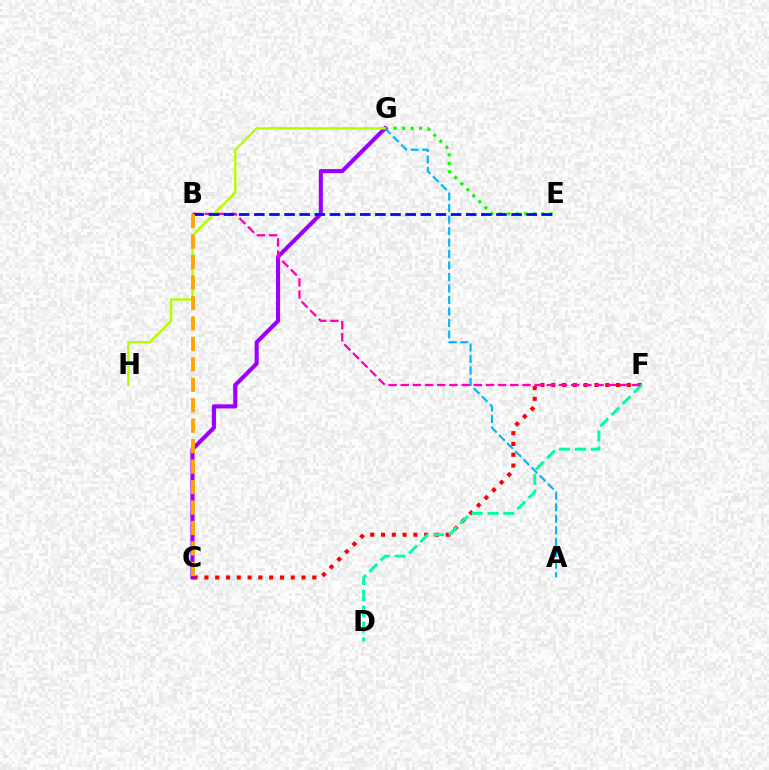{('E', 'G'): [{'color': '#08ff00', 'line_style': 'dotted', 'thickness': 2.31}], ('C', 'F'): [{'color': '#ff0000', 'line_style': 'dotted', 'thickness': 2.93}], ('D', 'F'): [{'color': '#00ff9d', 'line_style': 'dashed', 'thickness': 2.15}], ('A', 'G'): [{'color': '#00b5ff', 'line_style': 'dashed', 'thickness': 1.56}], ('C', 'G'): [{'color': '#9b00ff', 'line_style': 'solid', 'thickness': 2.95}], ('B', 'F'): [{'color': '#ff00bd', 'line_style': 'dashed', 'thickness': 1.65}], ('G', 'H'): [{'color': '#b3ff00', 'line_style': 'solid', 'thickness': 1.74}], ('B', 'E'): [{'color': '#0010ff', 'line_style': 'dashed', 'thickness': 2.06}], ('B', 'C'): [{'color': '#ffa500', 'line_style': 'dashed', 'thickness': 2.78}]}